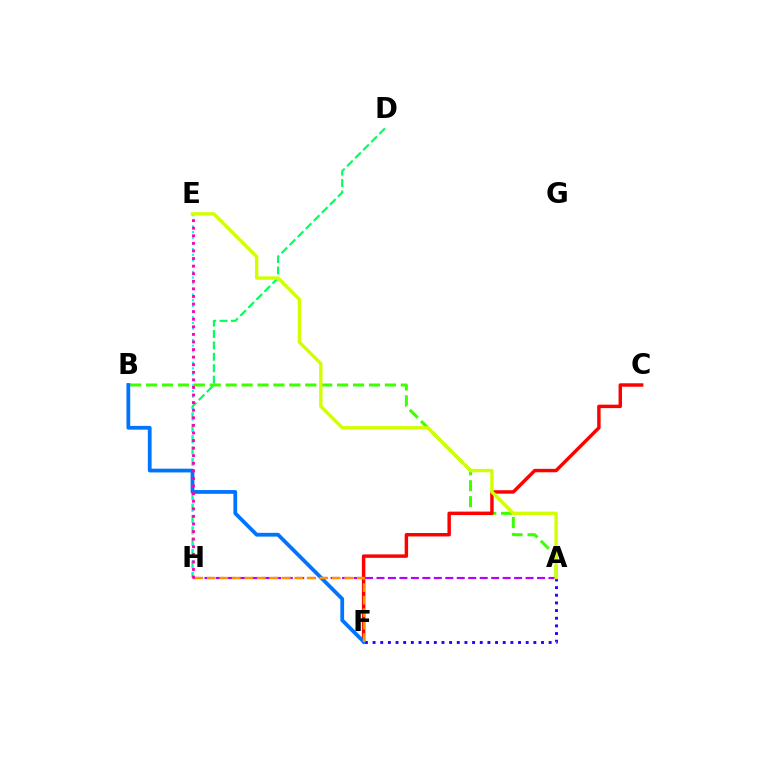{('A', 'H'): [{'color': '#b900ff', 'line_style': 'dashed', 'thickness': 1.56}], ('A', 'F'): [{'color': '#2500ff', 'line_style': 'dotted', 'thickness': 2.08}], ('A', 'B'): [{'color': '#3dff00', 'line_style': 'dashed', 'thickness': 2.16}], ('C', 'F'): [{'color': '#ff0000', 'line_style': 'solid', 'thickness': 2.48}], ('D', 'H'): [{'color': '#00ff5c', 'line_style': 'dashed', 'thickness': 1.55}], ('E', 'H'): [{'color': '#00fff6', 'line_style': 'dotted', 'thickness': 1.54}, {'color': '#ff00ac', 'line_style': 'dotted', 'thickness': 2.06}], ('B', 'F'): [{'color': '#0074ff', 'line_style': 'solid', 'thickness': 2.71}], ('F', 'H'): [{'color': '#ff9400', 'line_style': 'dashed', 'thickness': 1.7}], ('A', 'E'): [{'color': '#d1ff00', 'line_style': 'solid', 'thickness': 2.44}]}